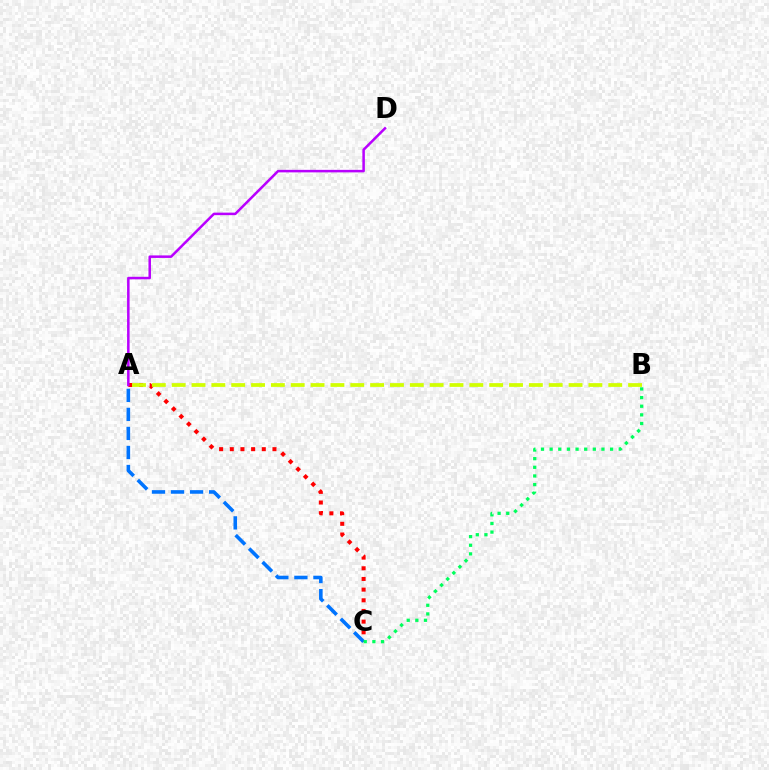{('A', 'C'): [{'color': '#ff0000', 'line_style': 'dotted', 'thickness': 2.9}, {'color': '#0074ff', 'line_style': 'dashed', 'thickness': 2.59}], ('B', 'C'): [{'color': '#00ff5c', 'line_style': 'dotted', 'thickness': 2.35}], ('A', 'D'): [{'color': '#b900ff', 'line_style': 'solid', 'thickness': 1.81}], ('A', 'B'): [{'color': '#d1ff00', 'line_style': 'dashed', 'thickness': 2.7}]}